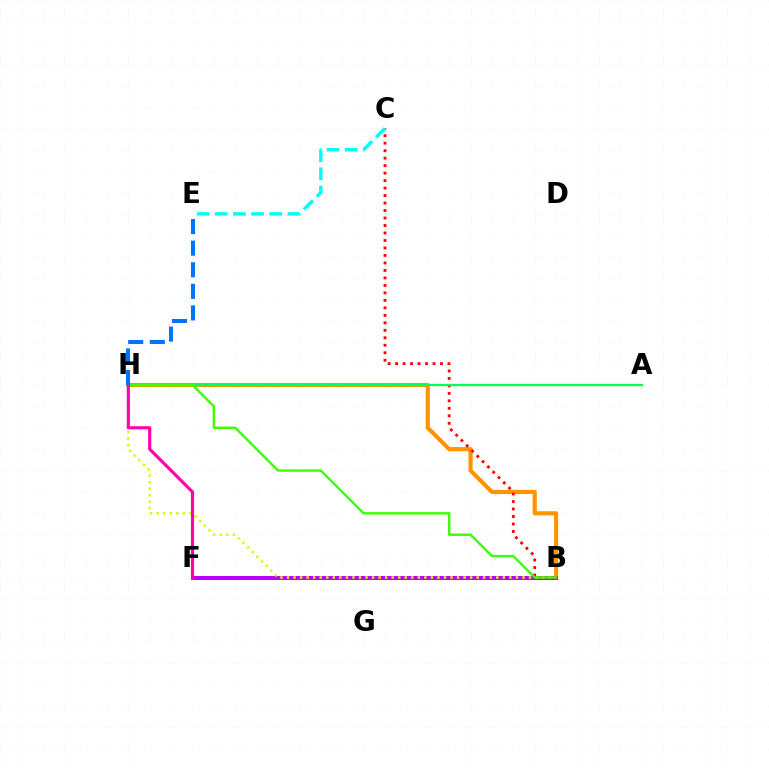{('B', 'F'): [{'color': '#2500ff', 'line_style': 'dashed', 'thickness': 1.99}, {'color': '#b900ff', 'line_style': 'solid', 'thickness': 2.86}], ('B', 'H'): [{'color': '#ff9400', 'line_style': 'solid', 'thickness': 3.0}, {'color': '#d1ff00', 'line_style': 'dotted', 'thickness': 1.78}, {'color': '#3dff00', 'line_style': 'solid', 'thickness': 1.74}], ('B', 'C'): [{'color': '#ff0000', 'line_style': 'dotted', 'thickness': 2.03}], ('C', 'E'): [{'color': '#00fff6', 'line_style': 'dashed', 'thickness': 2.47}], ('A', 'H'): [{'color': '#00ff5c', 'line_style': 'solid', 'thickness': 1.62}], ('F', 'H'): [{'color': '#ff00ac', 'line_style': 'solid', 'thickness': 2.26}], ('E', 'H'): [{'color': '#0074ff', 'line_style': 'dashed', 'thickness': 2.93}]}